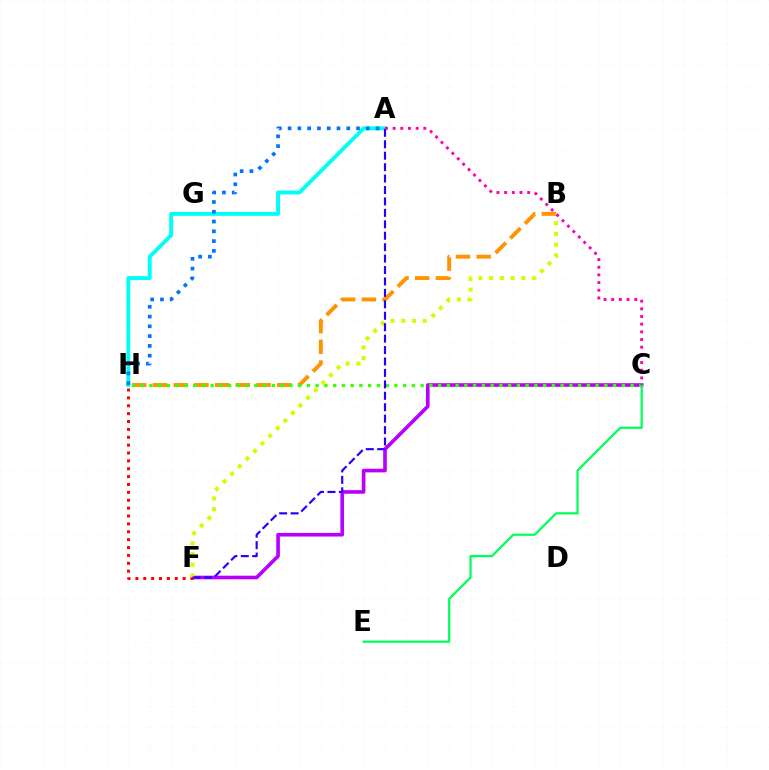{('B', 'H'): [{'color': '#ff9400', 'line_style': 'dashed', 'thickness': 2.82}], ('C', 'F'): [{'color': '#b900ff', 'line_style': 'solid', 'thickness': 2.62}], ('F', 'H'): [{'color': '#ff0000', 'line_style': 'dotted', 'thickness': 2.14}], ('C', 'H'): [{'color': '#3dff00', 'line_style': 'dotted', 'thickness': 2.38}], ('A', 'H'): [{'color': '#00fff6', 'line_style': 'solid', 'thickness': 2.8}, {'color': '#0074ff', 'line_style': 'dotted', 'thickness': 2.66}], ('B', 'F'): [{'color': '#d1ff00', 'line_style': 'dotted', 'thickness': 2.92}], ('C', 'E'): [{'color': '#00ff5c', 'line_style': 'solid', 'thickness': 1.61}], ('A', 'F'): [{'color': '#2500ff', 'line_style': 'dashed', 'thickness': 1.55}], ('A', 'C'): [{'color': '#ff00ac', 'line_style': 'dotted', 'thickness': 2.08}]}